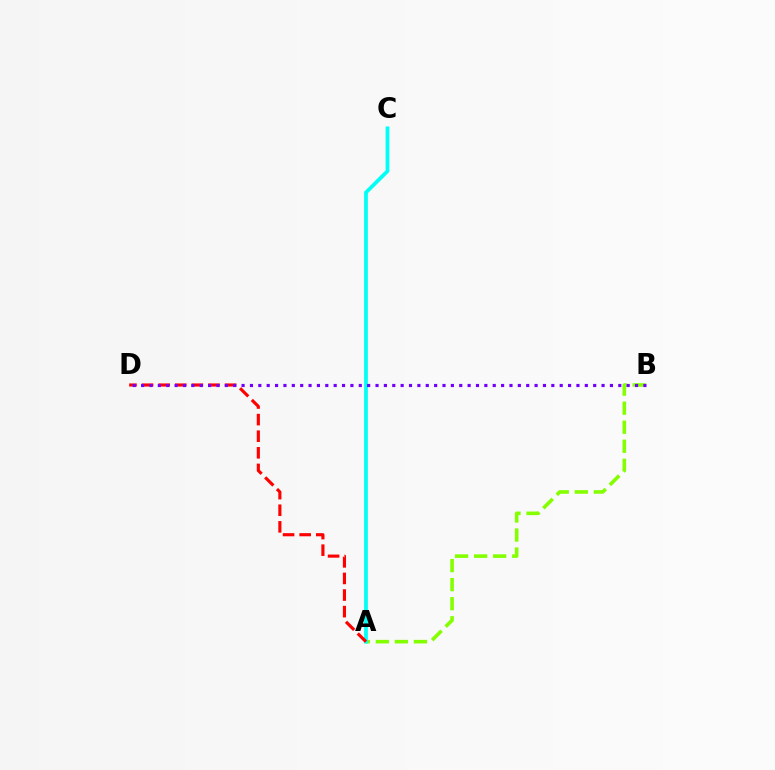{('A', 'B'): [{'color': '#84ff00', 'line_style': 'dashed', 'thickness': 2.59}], ('A', 'C'): [{'color': '#00fff6', 'line_style': 'solid', 'thickness': 2.69}], ('A', 'D'): [{'color': '#ff0000', 'line_style': 'dashed', 'thickness': 2.25}], ('B', 'D'): [{'color': '#7200ff', 'line_style': 'dotted', 'thickness': 2.27}]}